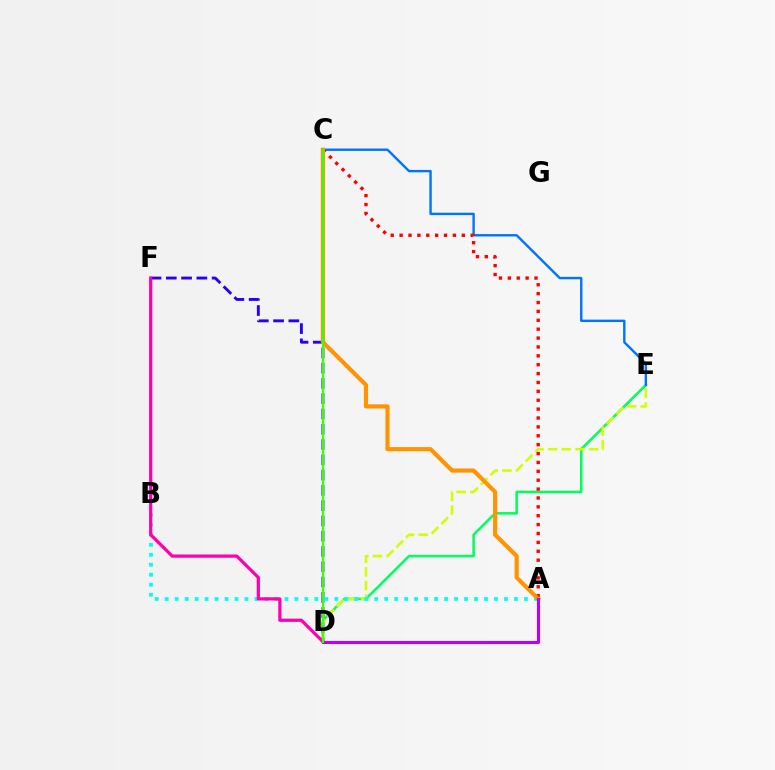{('D', 'F'): [{'color': '#2500ff', 'line_style': 'dashed', 'thickness': 2.08}, {'color': '#ff00ac', 'line_style': 'solid', 'thickness': 2.32}], ('D', 'E'): [{'color': '#00ff5c', 'line_style': 'solid', 'thickness': 1.82}, {'color': '#d1ff00', 'line_style': 'dashed', 'thickness': 1.85}], ('C', 'E'): [{'color': '#0074ff', 'line_style': 'solid', 'thickness': 1.73}], ('A', 'B'): [{'color': '#00fff6', 'line_style': 'dotted', 'thickness': 2.71}], ('A', 'C'): [{'color': '#ff0000', 'line_style': 'dotted', 'thickness': 2.41}, {'color': '#ff9400', 'line_style': 'solid', 'thickness': 3.0}], ('A', 'D'): [{'color': '#b900ff', 'line_style': 'solid', 'thickness': 2.22}], ('C', 'D'): [{'color': '#3dff00', 'line_style': 'solid', 'thickness': 1.6}]}